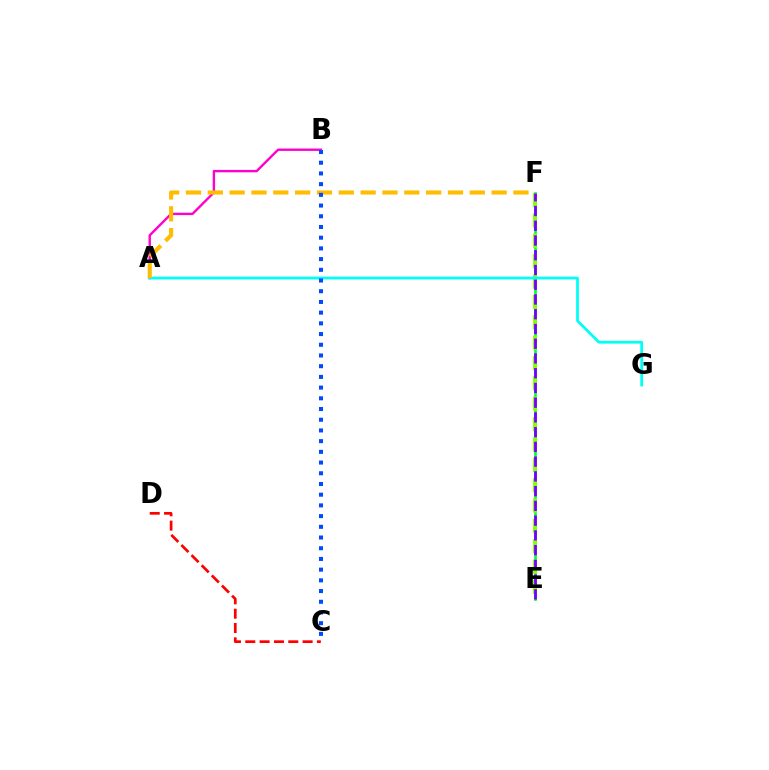{('E', 'F'): [{'color': '#00ff39', 'line_style': 'solid', 'thickness': 1.93}, {'color': '#84ff00', 'line_style': 'dashed', 'thickness': 2.77}, {'color': '#7200ff', 'line_style': 'dashed', 'thickness': 2.0}], ('A', 'B'): [{'color': '#ff00cf', 'line_style': 'solid', 'thickness': 1.72}], ('A', 'G'): [{'color': '#00fff6', 'line_style': 'solid', 'thickness': 1.99}], ('A', 'F'): [{'color': '#ffbd00', 'line_style': 'dashed', 'thickness': 2.97}], ('C', 'D'): [{'color': '#ff0000', 'line_style': 'dashed', 'thickness': 1.95}], ('B', 'C'): [{'color': '#004bff', 'line_style': 'dotted', 'thickness': 2.91}]}